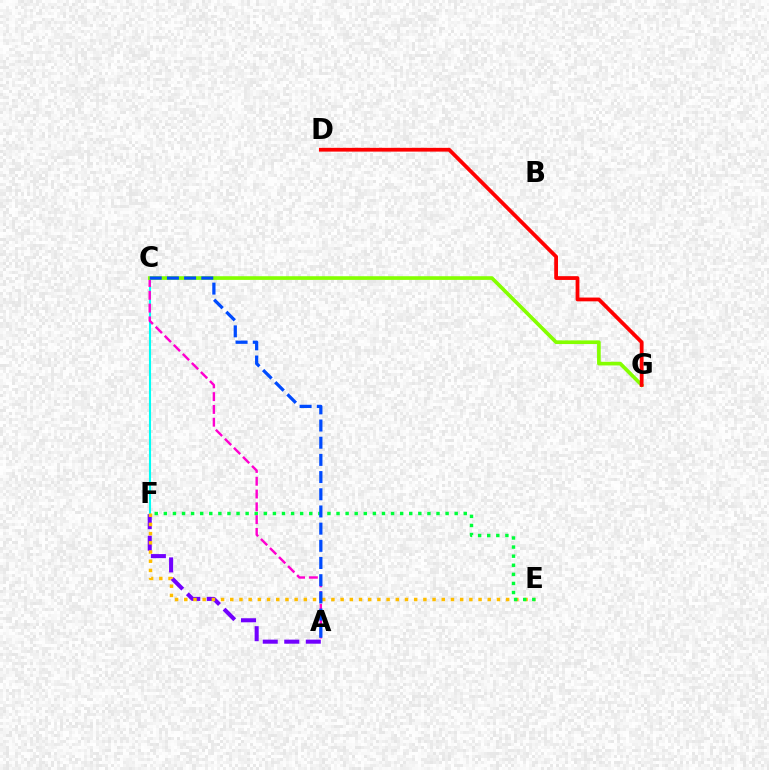{('A', 'F'): [{'color': '#7200ff', 'line_style': 'dashed', 'thickness': 2.93}], ('C', 'F'): [{'color': '#00fff6', 'line_style': 'solid', 'thickness': 1.5}], ('E', 'F'): [{'color': '#ffbd00', 'line_style': 'dotted', 'thickness': 2.5}, {'color': '#00ff39', 'line_style': 'dotted', 'thickness': 2.47}], ('A', 'C'): [{'color': '#ff00cf', 'line_style': 'dashed', 'thickness': 1.74}, {'color': '#004bff', 'line_style': 'dashed', 'thickness': 2.33}], ('C', 'G'): [{'color': '#84ff00', 'line_style': 'solid', 'thickness': 2.64}], ('D', 'G'): [{'color': '#ff0000', 'line_style': 'solid', 'thickness': 2.72}]}